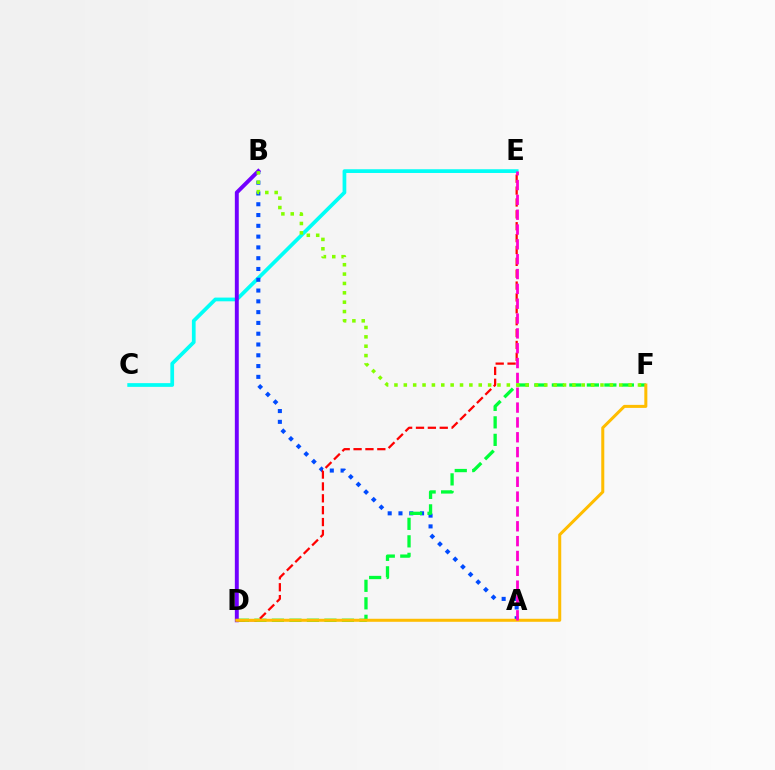{('C', 'E'): [{'color': '#00fff6', 'line_style': 'solid', 'thickness': 2.68}], ('A', 'B'): [{'color': '#004bff', 'line_style': 'dotted', 'thickness': 2.93}], ('D', 'F'): [{'color': '#00ff39', 'line_style': 'dashed', 'thickness': 2.38}, {'color': '#ffbd00', 'line_style': 'solid', 'thickness': 2.18}], ('B', 'D'): [{'color': '#7200ff', 'line_style': 'solid', 'thickness': 2.82}], ('D', 'E'): [{'color': '#ff0000', 'line_style': 'dashed', 'thickness': 1.61}], ('A', 'E'): [{'color': '#ff00cf', 'line_style': 'dashed', 'thickness': 2.02}], ('B', 'F'): [{'color': '#84ff00', 'line_style': 'dotted', 'thickness': 2.54}]}